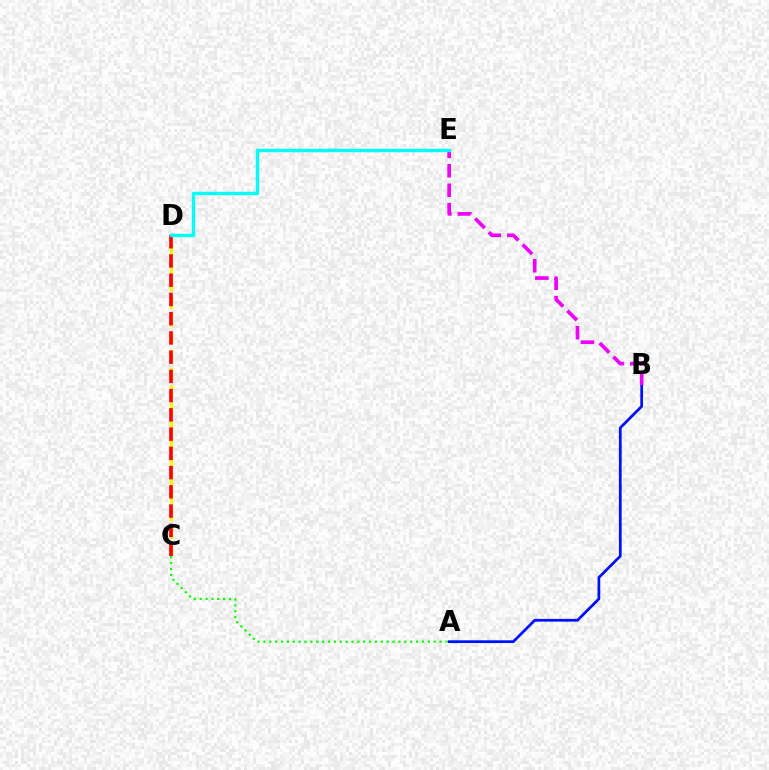{('C', 'D'): [{'color': '#fcf500', 'line_style': 'dashed', 'thickness': 2.4}, {'color': '#ff0000', 'line_style': 'dashed', 'thickness': 2.61}], ('A', 'B'): [{'color': '#0010ff', 'line_style': 'solid', 'thickness': 1.98}], ('A', 'C'): [{'color': '#08ff00', 'line_style': 'dotted', 'thickness': 1.6}], ('B', 'E'): [{'color': '#ee00ff', 'line_style': 'dashed', 'thickness': 2.64}], ('D', 'E'): [{'color': '#00fff6', 'line_style': 'solid', 'thickness': 2.46}]}